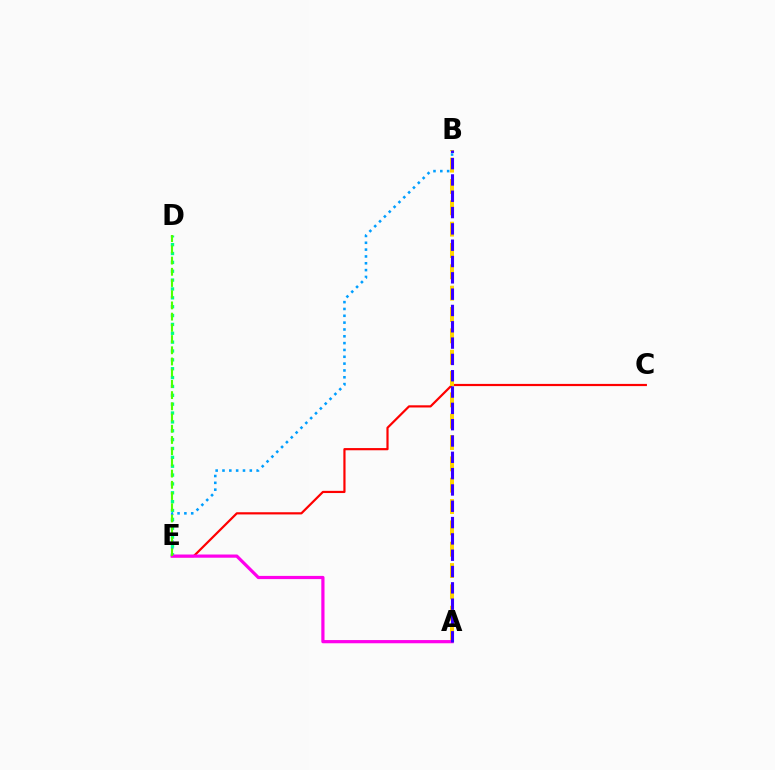{('C', 'E'): [{'color': '#ff0000', 'line_style': 'solid', 'thickness': 1.58}], ('B', 'E'): [{'color': '#009eff', 'line_style': 'dotted', 'thickness': 1.86}], ('D', 'E'): [{'color': '#00ff86', 'line_style': 'dotted', 'thickness': 2.41}, {'color': '#4fff00', 'line_style': 'dashed', 'thickness': 1.52}], ('A', 'B'): [{'color': '#ffd500', 'line_style': 'dashed', 'thickness': 2.9}, {'color': '#3700ff', 'line_style': 'dashed', 'thickness': 2.22}], ('A', 'E'): [{'color': '#ff00ed', 'line_style': 'solid', 'thickness': 2.31}]}